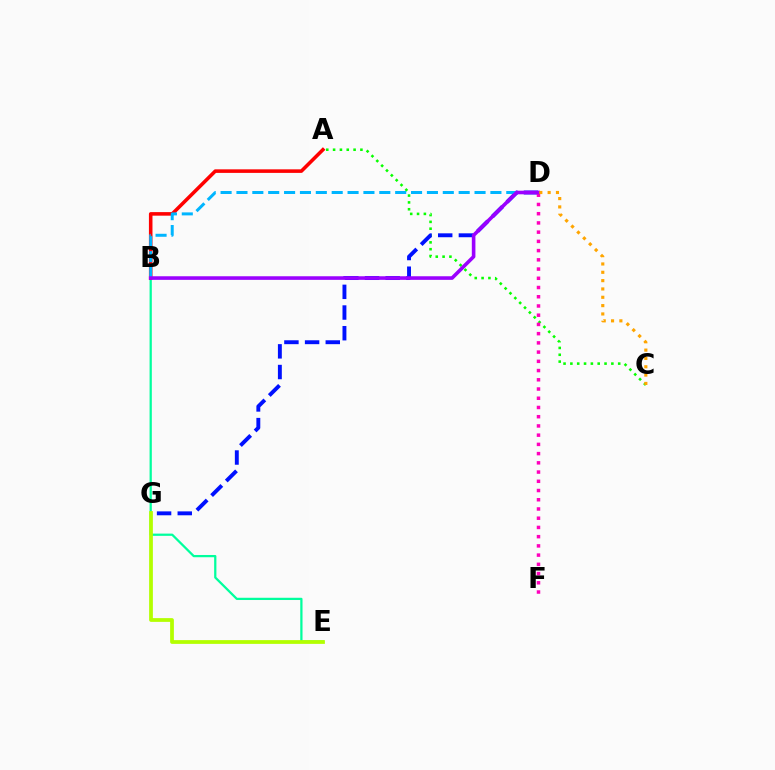{('B', 'E'): [{'color': '#00ff9d', 'line_style': 'solid', 'thickness': 1.62}], ('E', 'G'): [{'color': '#b3ff00', 'line_style': 'solid', 'thickness': 2.71}], ('A', 'C'): [{'color': '#08ff00', 'line_style': 'dotted', 'thickness': 1.86}], ('A', 'B'): [{'color': '#ff0000', 'line_style': 'solid', 'thickness': 2.56}], ('D', 'G'): [{'color': '#0010ff', 'line_style': 'dashed', 'thickness': 2.81}], ('B', 'D'): [{'color': '#00b5ff', 'line_style': 'dashed', 'thickness': 2.16}, {'color': '#9b00ff', 'line_style': 'solid', 'thickness': 2.59}], ('D', 'F'): [{'color': '#ff00bd', 'line_style': 'dotted', 'thickness': 2.51}], ('C', 'D'): [{'color': '#ffa500', 'line_style': 'dotted', 'thickness': 2.26}]}